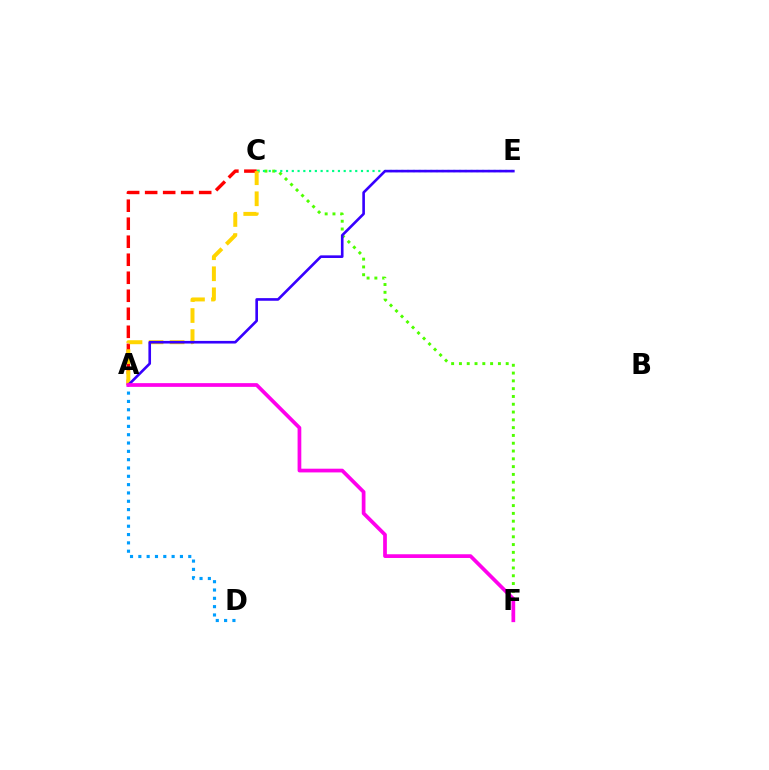{('C', 'F'): [{'color': '#4fff00', 'line_style': 'dotted', 'thickness': 2.12}], ('C', 'E'): [{'color': '#00ff86', 'line_style': 'dotted', 'thickness': 1.57}], ('A', 'D'): [{'color': '#009eff', 'line_style': 'dotted', 'thickness': 2.26}], ('A', 'C'): [{'color': '#ff0000', 'line_style': 'dashed', 'thickness': 2.45}, {'color': '#ffd500', 'line_style': 'dashed', 'thickness': 2.86}], ('A', 'E'): [{'color': '#3700ff', 'line_style': 'solid', 'thickness': 1.89}], ('A', 'F'): [{'color': '#ff00ed', 'line_style': 'solid', 'thickness': 2.68}]}